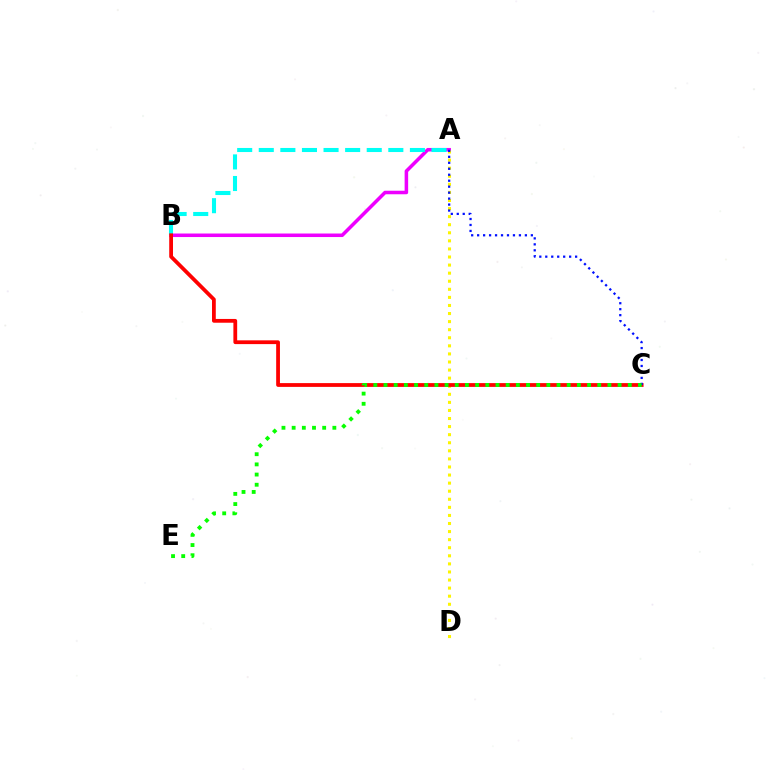{('A', 'B'): [{'color': '#ee00ff', 'line_style': 'solid', 'thickness': 2.54}, {'color': '#00fff6', 'line_style': 'dashed', 'thickness': 2.93}], ('A', 'D'): [{'color': '#fcf500', 'line_style': 'dotted', 'thickness': 2.19}], ('B', 'C'): [{'color': '#ff0000', 'line_style': 'solid', 'thickness': 2.72}], ('A', 'C'): [{'color': '#0010ff', 'line_style': 'dotted', 'thickness': 1.62}], ('C', 'E'): [{'color': '#08ff00', 'line_style': 'dotted', 'thickness': 2.77}]}